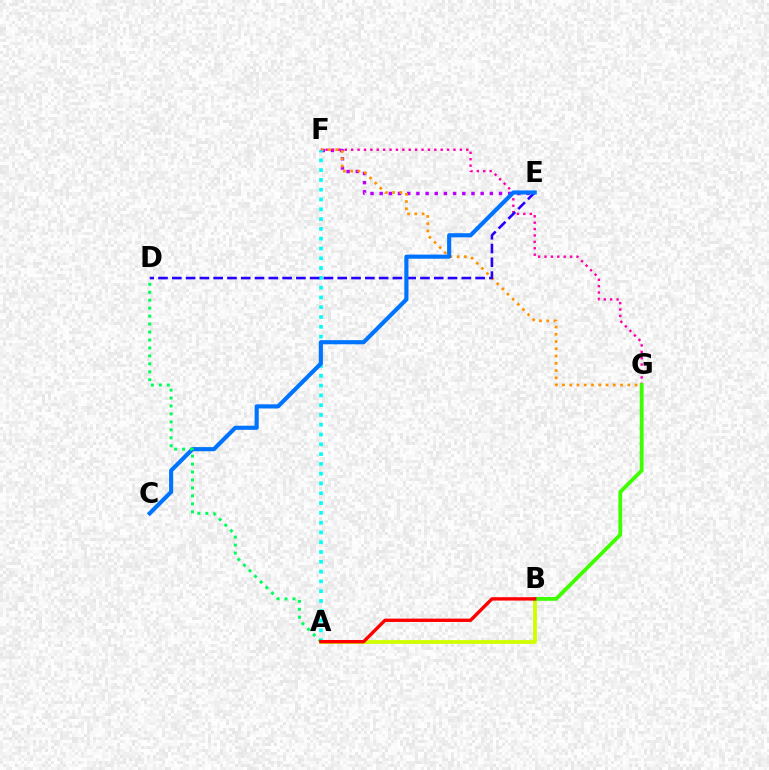{('E', 'F'): [{'color': '#b900ff', 'line_style': 'dotted', 'thickness': 2.49}], ('F', 'G'): [{'color': '#ff9400', 'line_style': 'dotted', 'thickness': 1.97}, {'color': '#ff00ac', 'line_style': 'dotted', 'thickness': 1.74}], ('A', 'F'): [{'color': '#00fff6', 'line_style': 'dotted', 'thickness': 2.66}], ('A', 'B'): [{'color': '#d1ff00', 'line_style': 'solid', 'thickness': 2.75}, {'color': '#ff0000', 'line_style': 'solid', 'thickness': 2.42}], ('B', 'G'): [{'color': '#3dff00', 'line_style': 'solid', 'thickness': 2.74}], ('D', 'E'): [{'color': '#2500ff', 'line_style': 'dashed', 'thickness': 1.87}], ('C', 'E'): [{'color': '#0074ff', 'line_style': 'solid', 'thickness': 2.97}], ('A', 'D'): [{'color': '#00ff5c', 'line_style': 'dotted', 'thickness': 2.16}]}